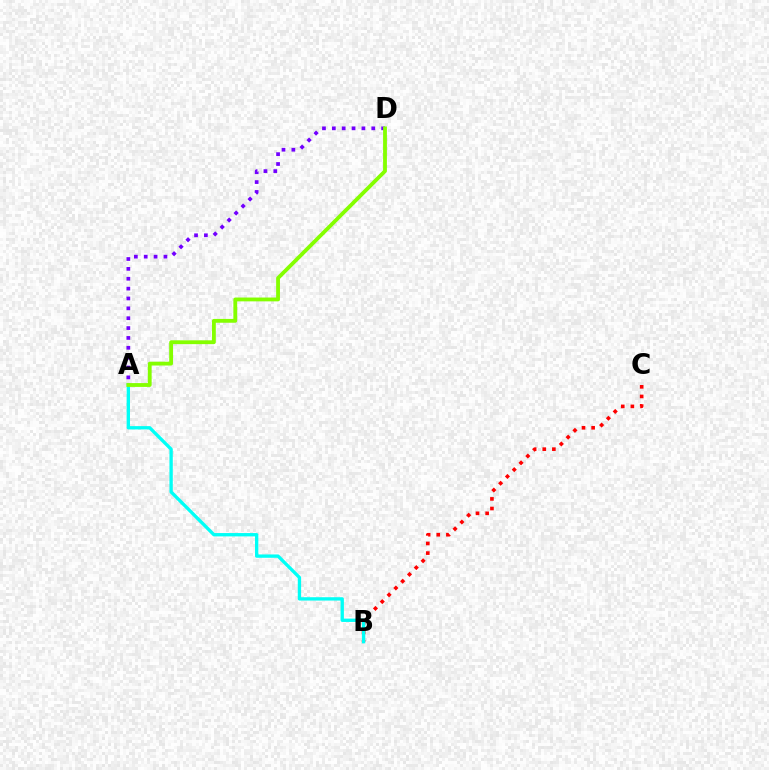{('A', 'D'): [{'color': '#7200ff', 'line_style': 'dotted', 'thickness': 2.68}, {'color': '#84ff00', 'line_style': 'solid', 'thickness': 2.75}], ('B', 'C'): [{'color': '#ff0000', 'line_style': 'dotted', 'thickness': 2.61}], ('A', 'B'): [{'color': '#00fff6', 'line_style': 'solid', 'thickness': 2.4}]}